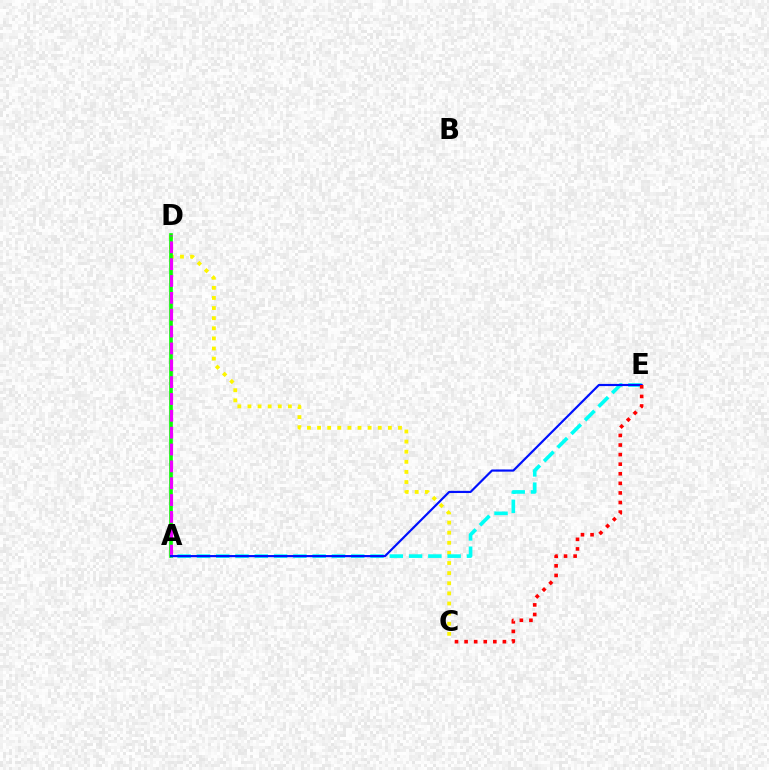{('C', 'D'): [{'color': '#fcf500', 'line_style': 'dotted', 'thickness': 2.75}], ('A', 'D'): [{'color': '#08ff00', 'line_style': 'solid', 'thickness': 2.63}, {'color': '#ee00ff', 'line_style': 'dashed', 'thickness': 2.29}], ('A', 'E'): [{'color': '#00fff6', 'line_style': 'dashed', 'thickness': 2.62}, {'color': '#0010ff', 'line_style': 'solid', 'thickness': 1.57}], ('C', 'E'): [{'color': '#ff0000', 'line_style': 'dotted', 'thickness': 2.6}]}